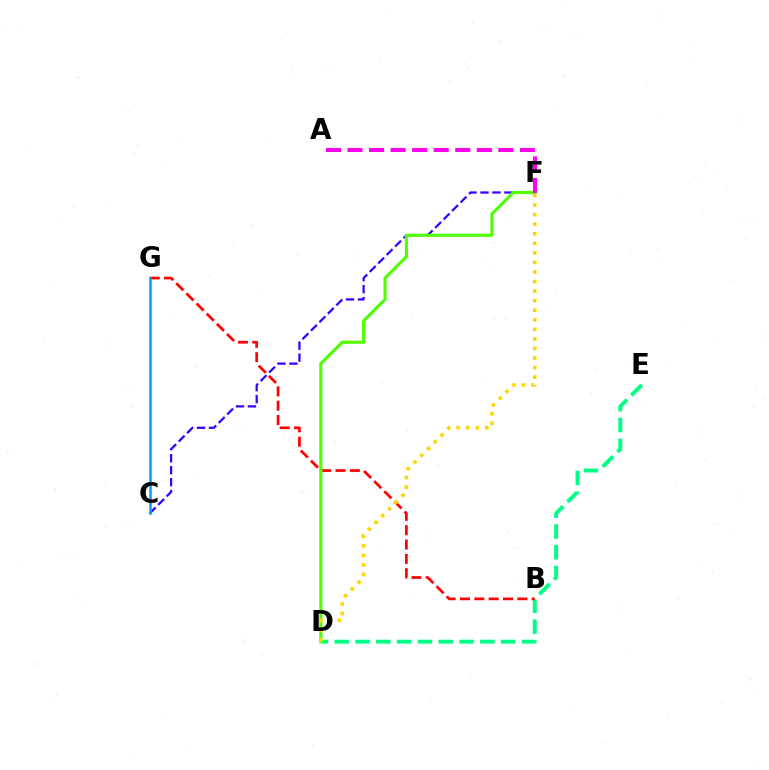{('D', 'E'): [{'color': '#00ff86', 'line_style': 'dashed', 'thickness': 2.83}], ('C', 'F'): [{'color': '#3700ff', 'line_style': 'dashed', 'thickness': 1.62}], ('B', 'G'): [{'color': '#ff0000', 'line_style': 'dashed', 'thickness': 1.95}], ('C', 'G'): [{'color': '#009eff', 'line_style': 'solid', 'thickness': 1.81}], ('D', 'F'): [{'color': '#4fff00', 'line_style': 'solid', 'thickness': 2.24}, {'color': '#ffd500', 'line_style': 'dotted', 'thickness': 2.6}], ('A', 'F'): [{'color': '#ff00ed', 'line_style': 'dashed', 'thickness': 2.93}]}